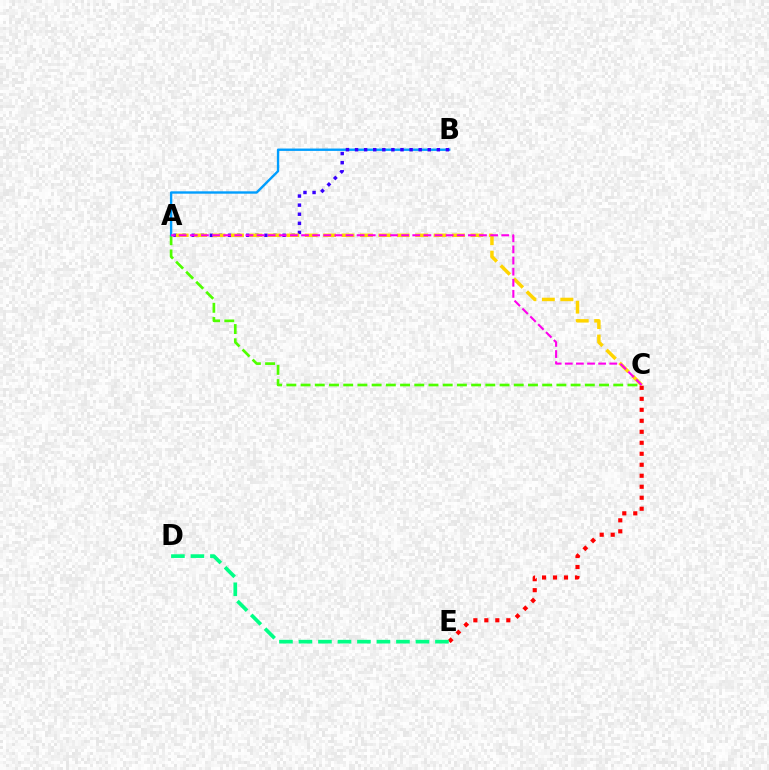{('A', 'C'): [{'color': '#4fff00', 'line_style': 'dashed', 'thickness': 1.93}, {'color': '#ffd500', 'line_style': 'dashed', 'thickness': 2.5}, {'color': '#ff00ed', 'line_style': 'dashed', 'thickness': 1.51}], ('A', 'B'): [{'color': '#009eff', 'line_style': 'solid', 'thickness': 1.71}, {'color': '#3700ff', 'line_style': 'dotted', 'thickness': 2.47}], ('C', 'E'): [{'color': '#ff0000', 'line_style': 'dotted', 'thickness': 2.99}], ('D', 'E'): [{'color': '#00ff86', 'line_style': 'dashed', 'thickness': 2.65}]}